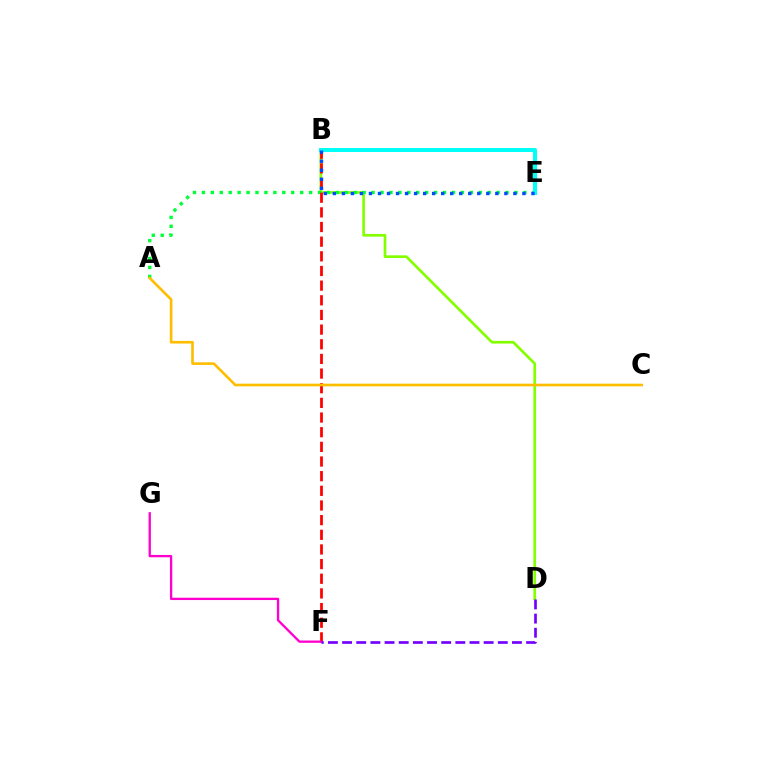{('B', 'D'): [{'color': '#84ff00', 'line_style': 'solid', 'thickness': 1.93}], ('A', 'E'): [{'color': '#00ff39', 'line_style': 'dotted', 'thickness': 2.43}], ('B', 'F'): [{'color': '#ff0000', 'line_style': 'dashed', 'thickness': 1.99}], ('B', 'E'): [{'color': '#00fff6', 'line_style': 'solid', 'thickness': 2.89}, {'color': '#004bff', 'line_style': 'dotted', 'thickness': 2.45}], ('A', 'C'): [{'color': '#ffbd00', 'line_style': 'solid', 'thickness': 1.89}], ('F', 'G'): [{'color': '#ff00cf', 'line_style': 'solid', 'thickness': 1.67}], ('D', 'F'): [{'color': '#7200ff', 'line_style': 'dashed', 'thickness': 1.92}]}